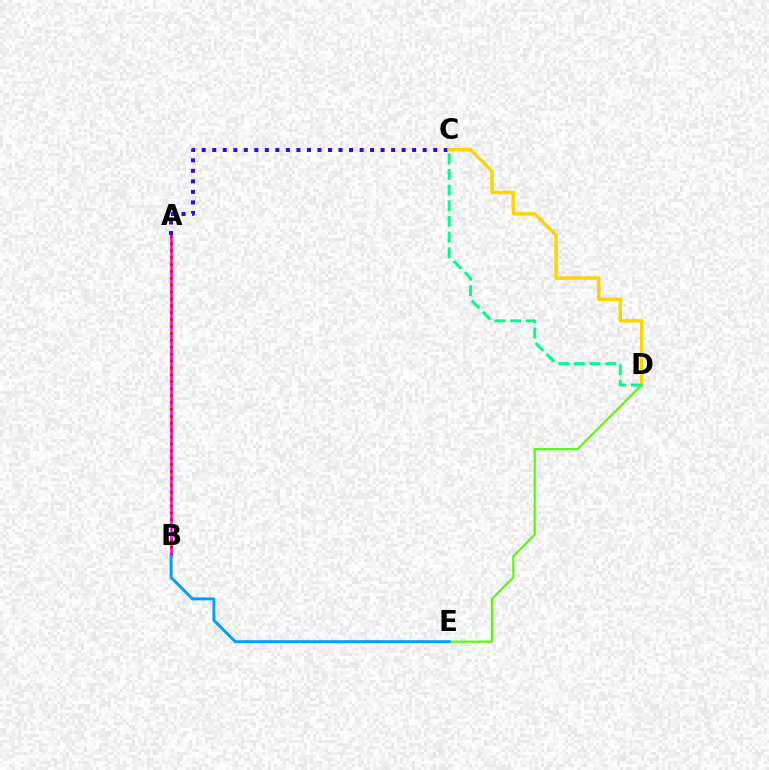{('A', 'B'): [{'color': '#ff00ed', 'line_style': 'solid', 'thickness': 1.86}, {'color': '#ff0000', 'line_style': 'dotted', 'thickness': 1.88}], ('A', 'C'): [{'color': '#3700ff', 'line_style': 'dotted', 'thickness': 2.86}], ('C', 'D'): [{'color': '#ffd500', 'line_style': 'solid', 'thickness': 2.51}, {'color': '#00ff86', 'line_style': 'dashed', 'thickness': 2.13}], ('D', 'E'): [{'color': '#4fff00', 'line_style': 'solid', 'thickness': 1.54}], ('B', 'E'): [{'color': '#009eff', 'line_style': 'solid', 'thickness': 2.12}]}